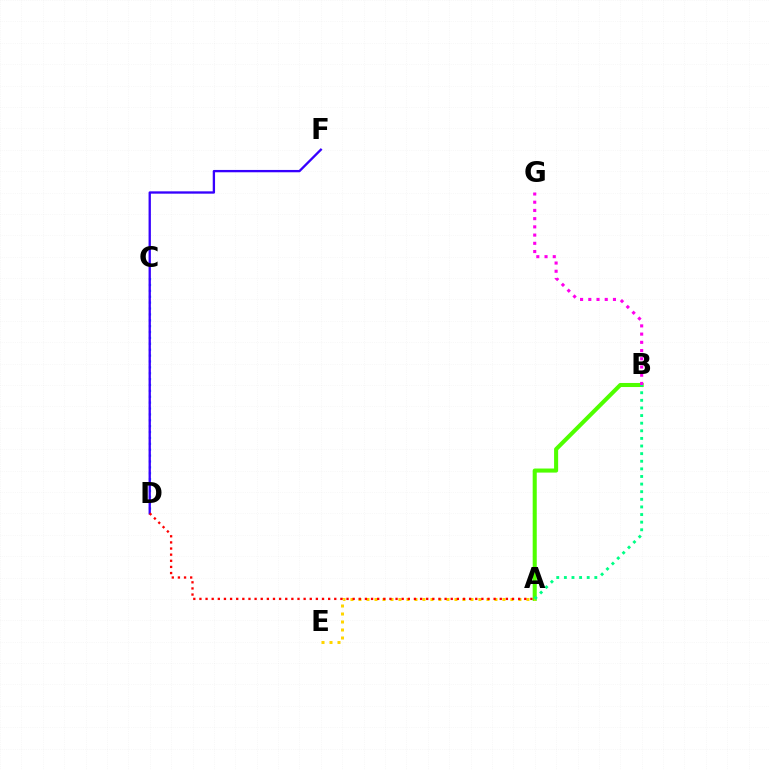{('A', 'B'): [{'color': '#4fff00', 'line_style': 'solid', 'thickness': 2.93}, {'color': '#00ff86', 'line_style': 'dotted', 'thickness': 2.07}], ('C', 'D'): [{'color': '#009eff', 'line_style': 'dotted', 'thickness': 1.6}], ('B', 'G'): [{'color': '#ff00ed', 'line_style': 'dotted', 'thickness': 2.23}], ('A', 'E'): [{'color': '#ffd500', 'line_style': 'dotted', 'thickness': 2.17}], ('D', 'F'): [{'color': '#3700ff', 'line_style': 'solid', 'thickness': 1.67}], ('A', 'D'): [{'color': '#ff0000', 'line_style': 'dotted', 'thickness': 1.67}]}